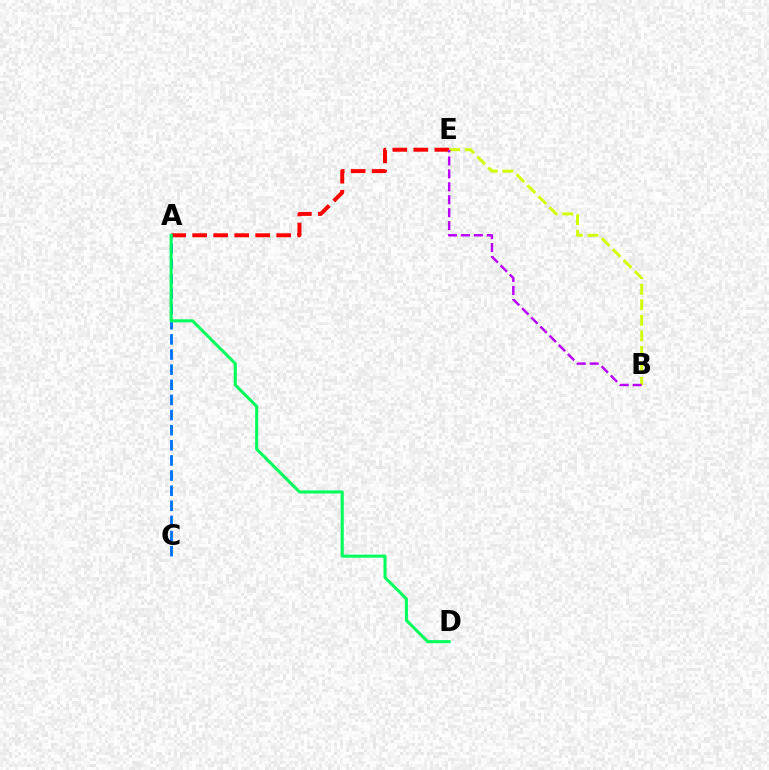{('A', 'E'): [{'color': '#ff0000', 'line_style': 'dashed', 'thickness': 2.85}], ('B', 'E'): [{'color': '#d1ff00', 'line_style': 'dashed', 'thickness': 2.11}, {'color': '#b900ff', 'line_style': 'dashed', 'thickness': 1.76}], ('A', 'C'): [{'color': '#0074ff', 'line_style': 'dashed', 'thickness': 2.06}], ('A', 'D'): [{'color': '#00ff5c', 'line_style': 'solid', 'thickness': 2.2}]}